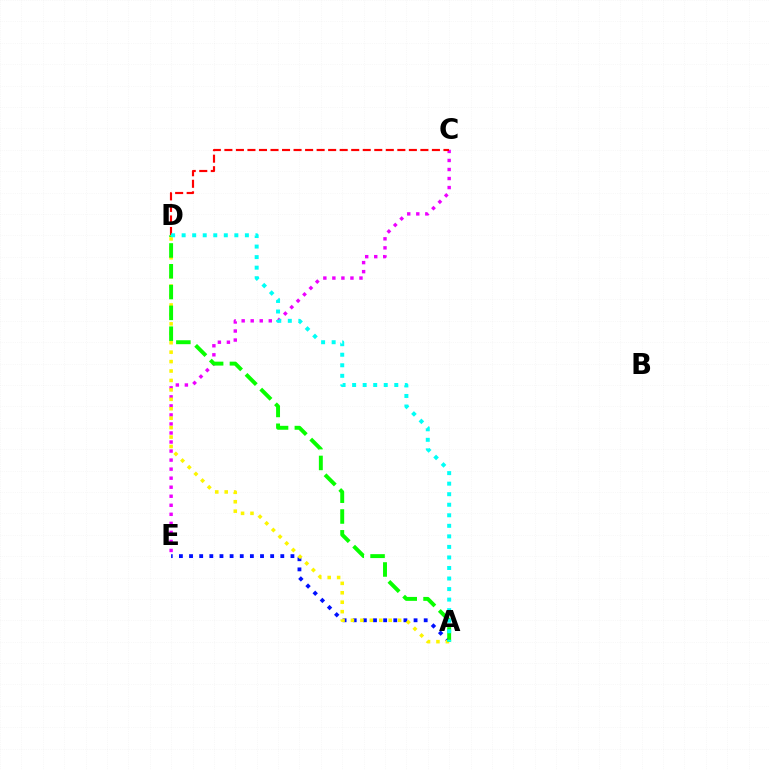{('A', 'E'): [{'color': '#0010ff', 'line_style': 'dotted', 'thickness': 2.75}], ('C', 'E'): [{'color': '#ee00ff', 'line_style': 'dotted', 'thickness': 2.46}], ('A', 'D'): [{'color': '#fcf500', 'line_style': 'dotted', 'thickness': 2.56}, {'color': '#08ff00', 'line_style': 'dashed', 'thickness': 2.83}, {'color': '#00fff6', 'line_style': 'dotted', 'thickness': 2.86}], ('C', 'D'): [{'color': '#ff0000', 'line_style': 'dashed', 'thickness': 1.57}]}